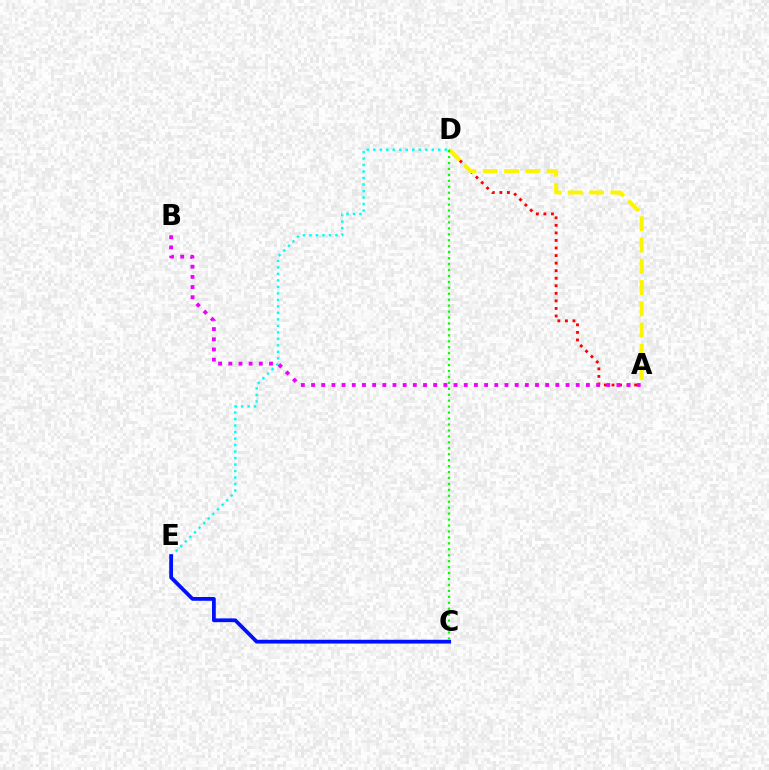{('A', 'D'): [{'color': '#ff0000', 'line_style': 'dotted', 'thickness': 2.05}, {'color': '#fcf500', 'line_style': 'dashed', 'thickness': 2.89}], ('D', 'E'): [{'color': '#00fff6', 'line_style': 'dotted', 'thickness': 1.77}], ('A', 'B'): [{'color': '#ee00ff', 'line_style': 'dotted', 'thickness': 2.77}], ('C', 'E'): [{'color': '#0010ff', 'line_style': 'solid', 'thickness': 2.72}], ('C', 'D'): [{'color': '#08ff00', 'line_style': 'dotted', 'thickness': 1.61}]}